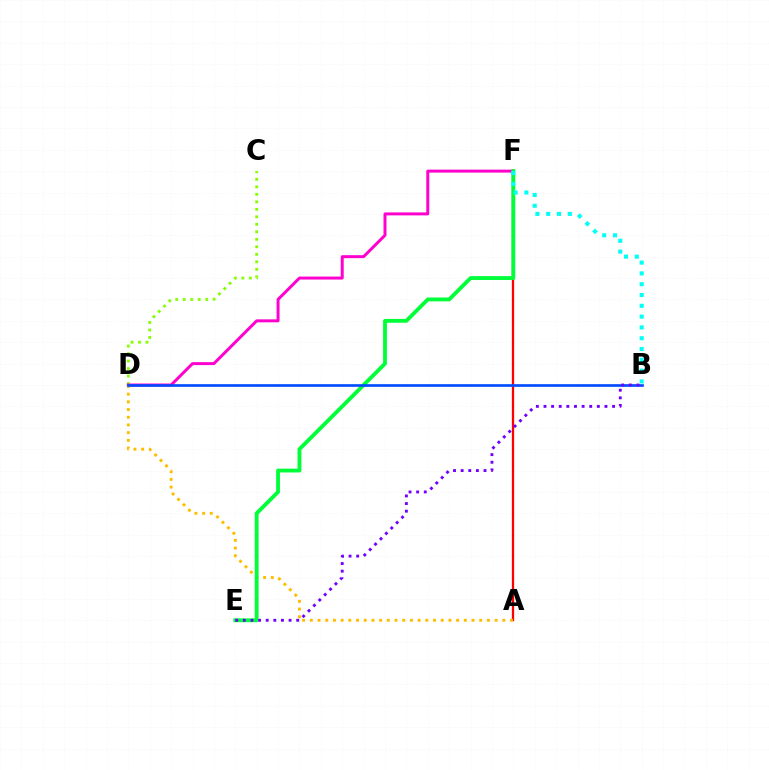{('C', 'D'): [{'color': '#84ff00', 'line_style': 'dotted', 'thickness': 2.04}], ('A', 'F'): [{'color': '#ff0000', 'line_style': 'solid', 'thickness': 1.63}], ('D', 'F'): [{'color': '#ff00cf', 'line_style': 'solid', 'thickness': 2.14}], ('A', 'D'): [{'color': '#ffbd00', 'line_style': 'dotted', 'thickness': 2.09}], ('E', 'F'): [{'color': '#00ff39', 'line_style': 'solid', 'thickness': 2.76}], ('B', 'D'): [{'color': '#004bff', 'line_style': 'solid', 'thickness': 1.91}], ('B', 'E'): [{'color': '#7200ff', 'line_style': 'dotted', 'thickness': 2.07}], ('B', 'F'): [{'color': '#00fff6', 'line_style': 'dotted', 'thickness': 2.94}]}